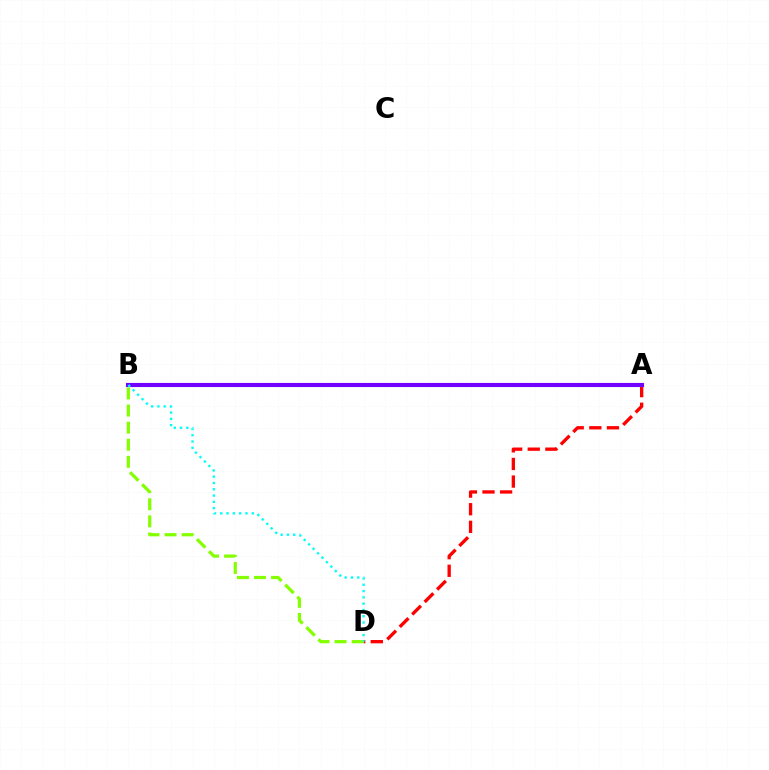{('A', 'D'): [{'color': '#ff0000', 'line_style': 'dashed', 'thickness': 2.39}], ('A', 'B'): [{'color': '#7200ff', 'line_style': 'solid', 'thickness': 2.97}], ('B', 'D'): [{'color': '#84ff00', 'line_style': 'dashed', 'thickness': 2.32}, {'color': '#00fff6', 'line_style': 'dotted', 'thickness': 1.71}]}